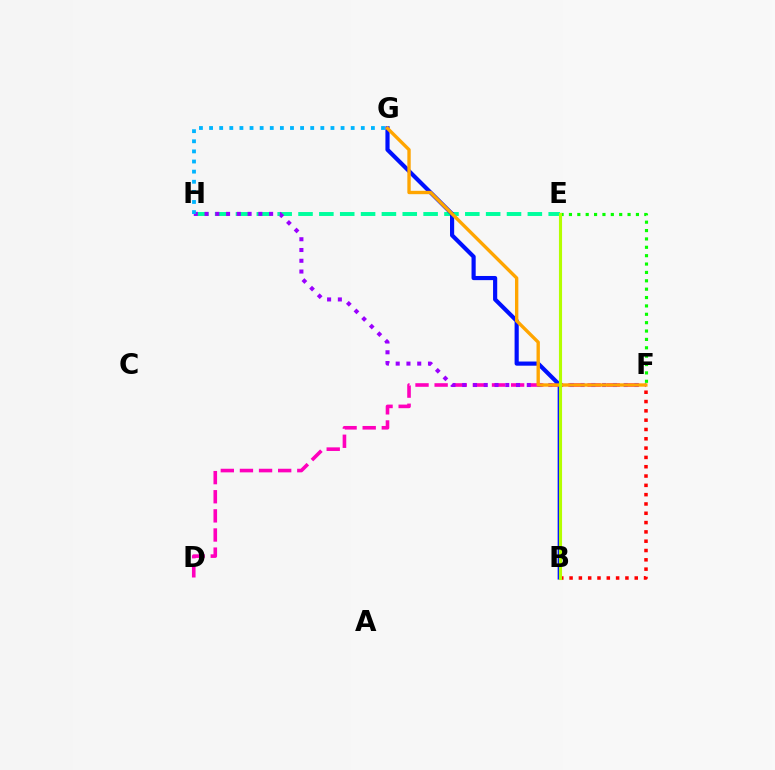{('E', 'H'): [{'color': '#00ff9d', 'line_style': 'dashed', 'thickness': 2.83}], ('D', 'F'): [{'color': '#ff00bd', 'line_style': 'dashed', 'thickness': 2.6}], ('F', 'H'): [{'color': '#9b00ff', 'line_style': 'dotted', 'thickness': 2.92}], ('B', 'G'): [{'color': '#0010ff', 'line_style': 'solid', 'thickness': 3.0}], ('F', 'G'): [{'color': '#ffa500', 'line_style': 'solid', 'thickness': 2.42}], ('E', 'F'): [{'color': '#08ff00', 'line_style': 'dotted', 'thickness': 2.28}], ('G', 'H'): [{'color': '#00b5ff', 'line_style': 'dotted', 'thickness': 2.75}], ('B', 'F'): [{'color': '#ff0000', 'line_style': 'dotted', 'thickness': 2.53}], ('B', 'E'): [{'color': '#b3ff00', 'line_style': 'solid', 'thickness': 2.23}]}